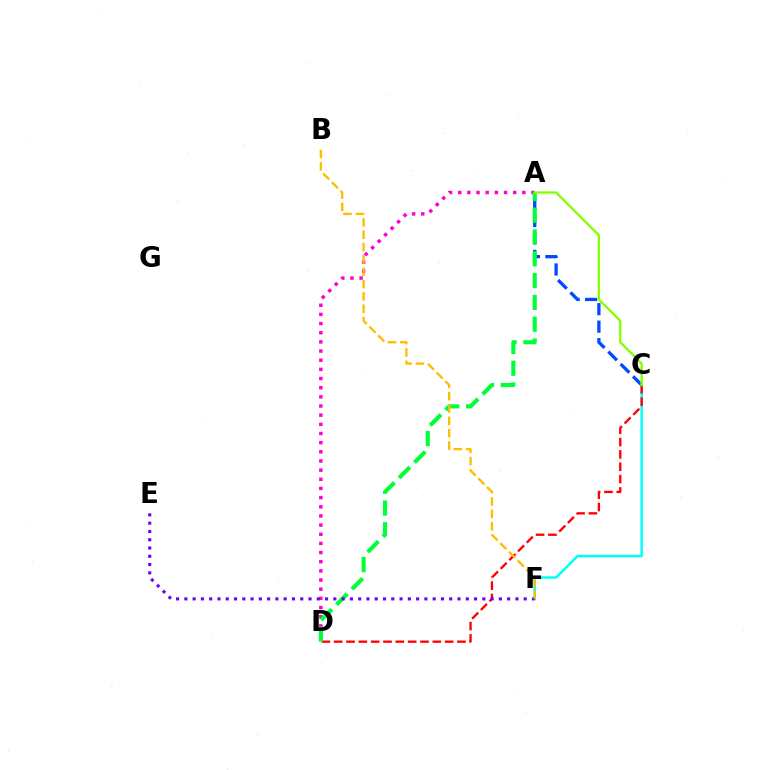{('A', 'D'): [{'color': '#ff00cf', 'line_style': 'dotted', 'thickness': 2.49}, {'color': '#00ff39', 'line_style': 'dashed', 'thickness': 2.96}], ('A', 'C'): [{'color': '#004bff', 'line_style': 'dashed', 'thickness': 2.38}, {'color': '#84ff00', 'line_style': 'solid', 'thickness': 1.65}], ('C', 'F'): [{'color': '#00fff6', 'line_style': 'solid', 'thickness': 1.77}], ('C', 'D'): [{'color': '#ff0000', 'line_style': 'dashed', 'thickness': 1.68}], ('E', 'F'): [{'color': '#7200ff', 'line_style': 'dotted', 'thickness': 2.25}], ('B', 'F'): [{'color': '#ffbd00', 'line_style': 'dashed', 'thickness': 1.68}]}